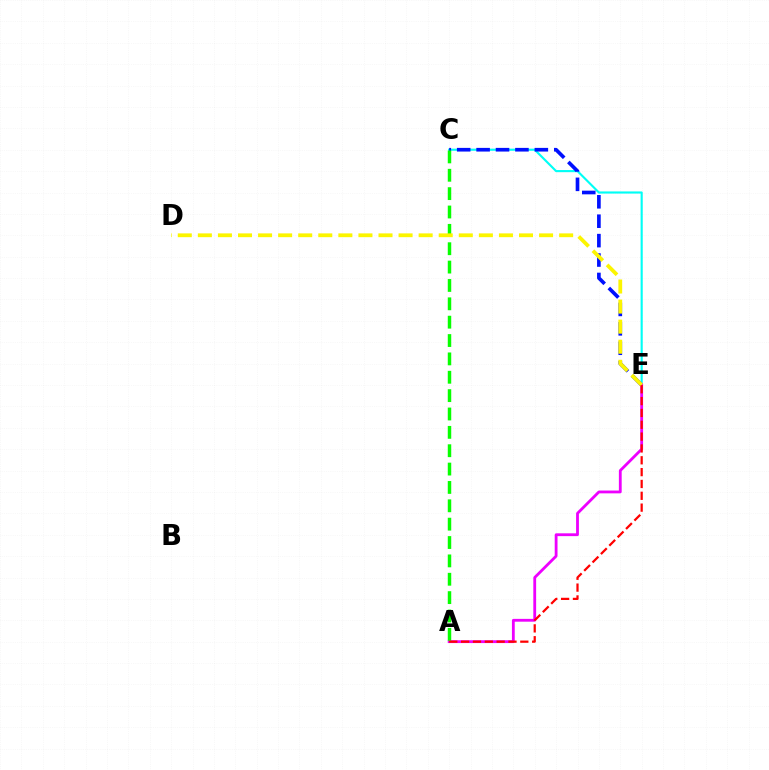{('C', 'E'): [{'color': '#00fff6', 'line_style': 'solid', 'thickness': 1.53}, {'color': '#0010ff', 'line_style': 'dashed', 'thickness': 2.64}], ('A', 'E'): [{'color': '#ee00ff', 'line_style': 'solid', 'thickness': 2.02}, {'color': '#ff0000', 'line_style': 'dashed', 'thickness': 1.61}], ('A', 'C'): [{'color': '#08ff00', 'line_style': 'dashed', 'thickness': 2.49}], ('D', 'E'): [{'color': '#fcf500', 'line_style': 'dashed', 'thickness': 2.73}]}